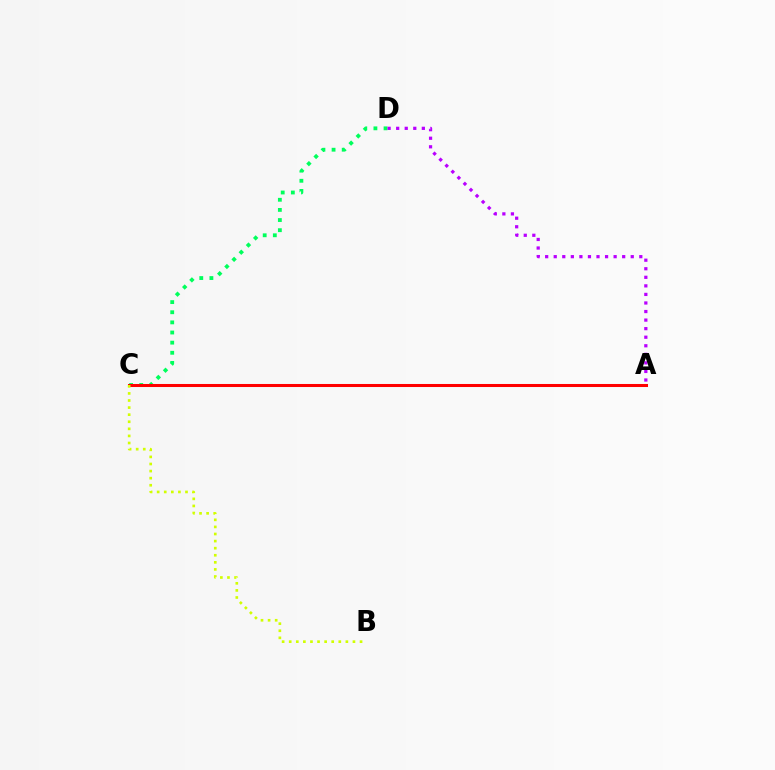{('A', 'C'): [{'color': '#0074ff', 'line_style': 'dotted', 'thickness': 2.04}, {'color': '#ff0000', 'line_style': 'solid', 'thickness': 2.19}], ('C', 'D'): [{'color': '#00ff5c', 'line_style': 'dotted', 'thickness': 2.75}], ('B', 'C'): [{'color': '#d1ff00', 'line_style': 'dotted', 'thickness': 1.92}], ('A', 'D'): [{'color': '#b900ff', 'line_style': 'dotted', 'thickness': 2.33}]}